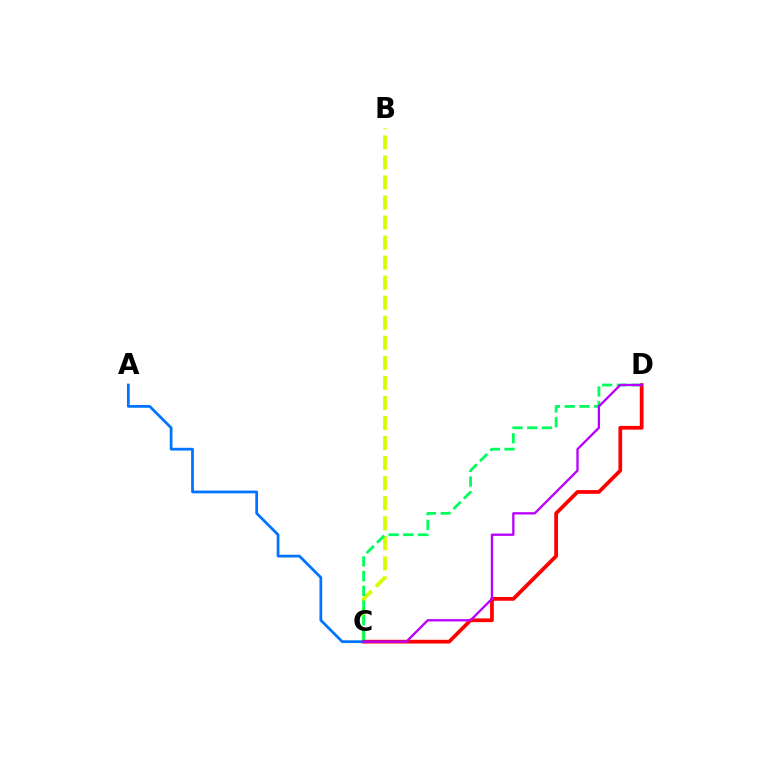{('B', 'C'): [{'color': '#d1ff00', 'line_style': 'dashed', 'thickness': 2.72}], ('C', 'D'): [{'color': '#ff0000', 'line_style': 'solid', 'thickness': 2.69}, {'color': '#00ff5c', 'line_style': 'dashed', 'thickness': 2.0}, {'color': '#b900ff', 'line_style': 'solid', 'thickness': 1.67}], ('A', 'C'): [{'color': '#0074ff', 'line_style': 'solid', 'thickness': 1.98}]}